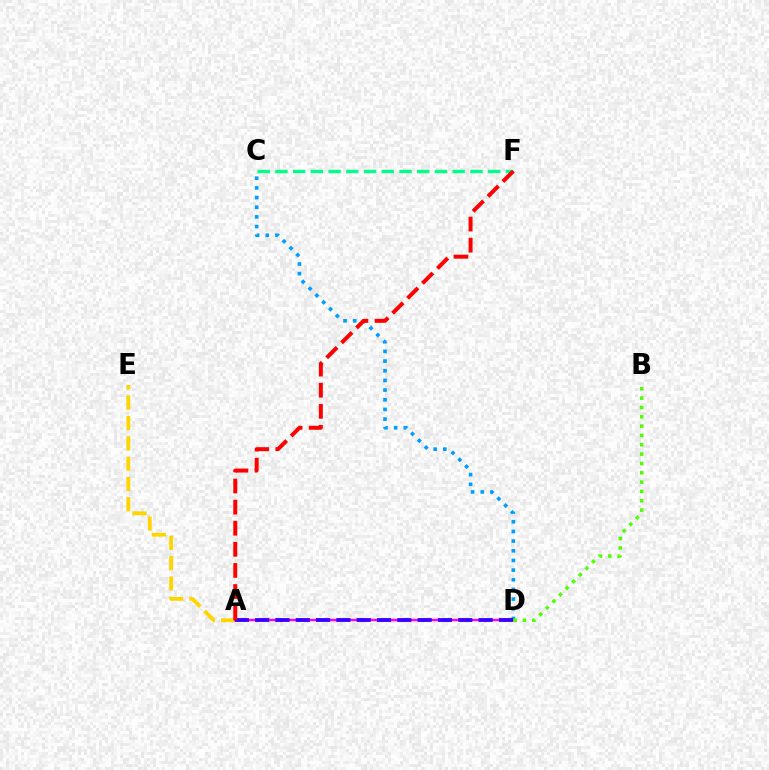{('C', 'D'): [{'color': '#009eff', 'line_style': 'dotted', 'thickness': 2.63}], ('A', 'E'): [{'color': '#ffd500', 'line_style': 'dashed', 'thickness': 2.76}], ('A', 'D'): [{'color': '#ff00ed', 'line_style': 'solid', 'thickness': 1.71}, {'color': '#3700ff', 'line_style': 'dashed', 'thickness': 2.76}], ('C', 'F'): [{'color': '#00ff86', 'line_style': 'dashed', 'thickness': 2.41}], ('A', 'F'): [{'color': '#ff0000', 'line_style': 'dashed', 'thickness': 2.87}], ('B', 'D'): [{'color': '#4fff00', 'line_style': 'dotted', 'thickness': 2.54}]}